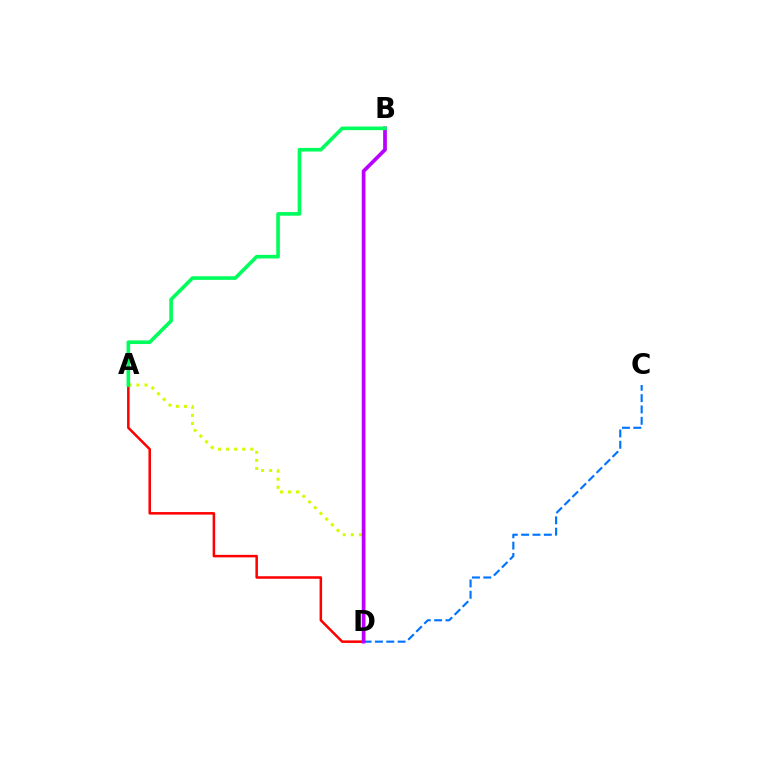{('C', 'D'): [{'color': '#0074ff', 'line_style': 'dashed', 'thickness': 1.54}], ('A', 'D'): [{'color': '#ff0000', 'line_style': 'solid', 'thickness': 1.82}, {'color': '#d1ff00', 'line_style': 'dotted', 'thickness': 2.19}], ('B', 'D'): [{'color': '#b900ff', 'line_style': 'solid', 'thickness': 2.67}], ('A', 'B'): [{'color': '#00ff5c', 'line_style': 'solid', 'thickness': 2.61}]}